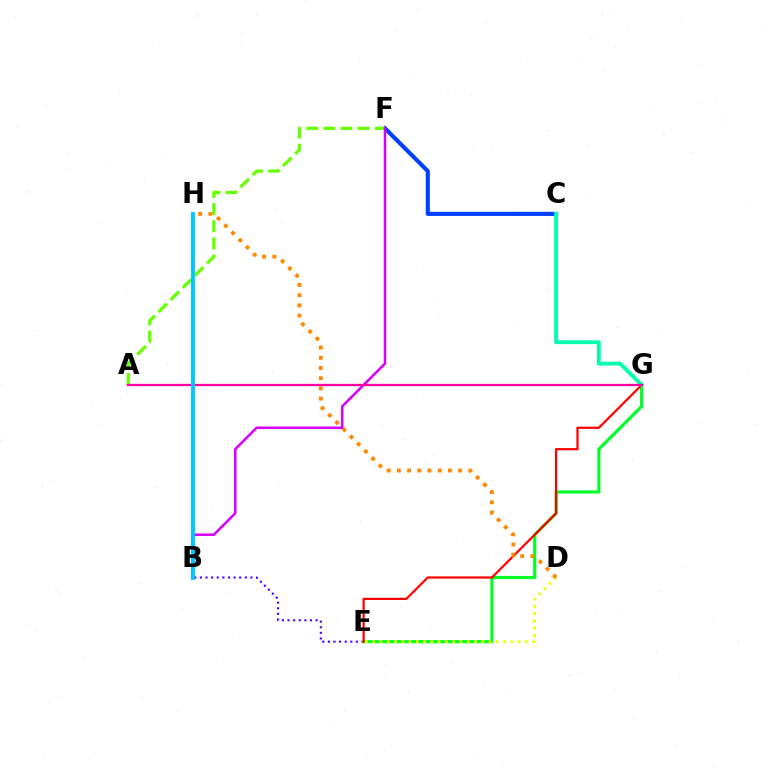{('C', 'F'): [{'color': '#003fff', 'line_style': 'solid', 'thickness': 2.96}], ('B', 'E'): [{'color': '#4f00ff', 'line_style': 'dotted', 'thickness': 1.52}], ('A', 'F'): [{'color': '#66ff00', 'line_style': 'dashed', 'thickness': 2.33}], ('E', 'G'): [{'color': '#00ff27', 'line_style': 'solid', 'thickness': 2.26}, {'color': '#ff0000', 'line_style': 'solid', 'thickness': 1.59}], ('C', 'G'): [{'color': '#00ffaf', 'line_style': 'solid', 'thickness': 2.76}], ('D', 'E'): [{'color': '#eeff00', 'line_style': 'dotted', 'thickness': 1.98}], ('D', 'H'): [{'color': '#ff8800', 'line_style': 'dotted', 'thickness': 2.77}], ('B', 'F'): [{'color': '#d600ff', 'line_style': 'solid', 'thickness': 1.82}], ('A', 'G'): [{'color': '#ff00a0', 'line_style': 'solid', 'thickness': 1.65}], ('B', 'H'): [{'color': '#00c7ff', 'line_style': 'solid', 'thickness': 2.8}]}